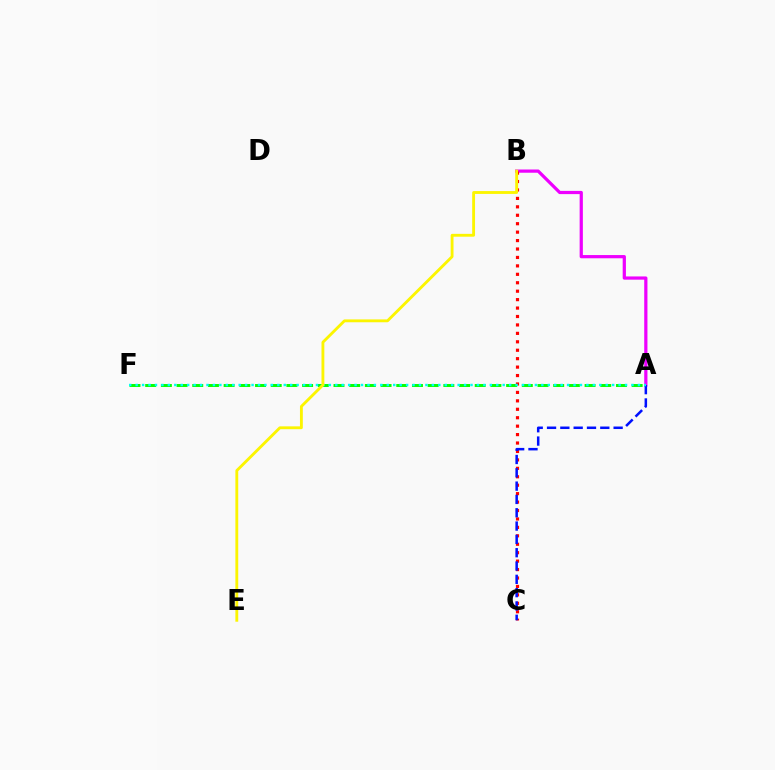{('A', 'B'): [{'color': '#ee00ff', 'line_style': 'solid', 'thickness': 2.32}], ('B', 'C'): [{'color': '#ff0000', 'line_style': 'dotted', 'thickness': 2.29}], ('A', 'F'): [{'color': '#08ff00', 'line_style': 'dashed', 'thickness': 2.13}, {'color': '#00fff6', 'line_style': 'dotted', 'thickness': 1.75}], ('A', 'C'): [{'color': '#0010ff', 'line_style': 'dashed', 'thickness': 1.81}], ('B', 'E'): [{'color': '#fcf500', 'line_style': 'solid', 'thickness': 2.05}]}